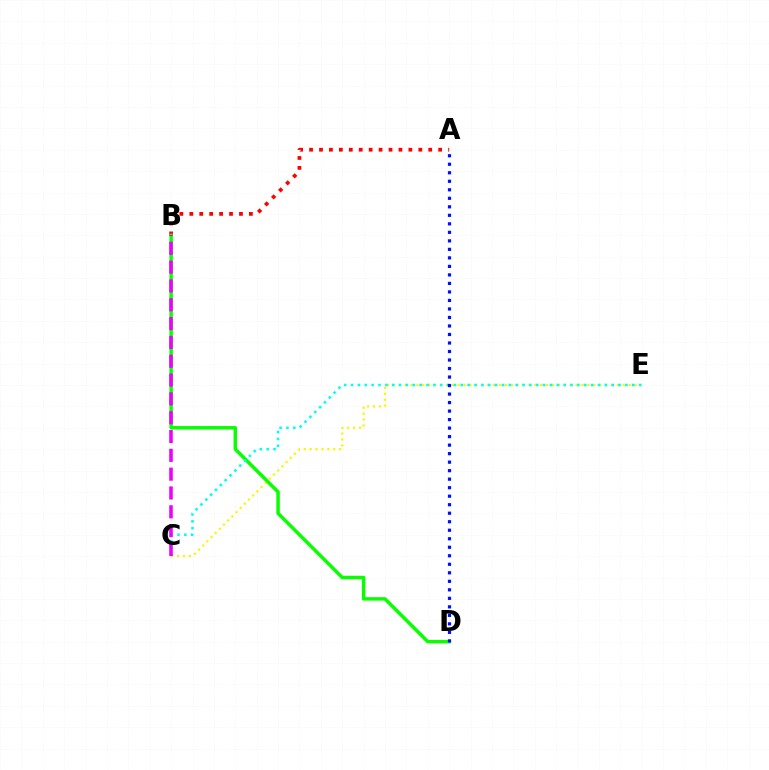{('C', 'E'): [{'color': '#fcf500', 'line_style': 'dotted', 'thickness': 1.6}, {'color': '#00fff6', 'line_style': 'dotted', 'thickness': 1.86}], ('A', 'B'): [{'color': '#ff0000', 'line_style': 'dotted', 'thickness': 2.7}], ('B', 'D'): [{'color': '#08ff00', 'line_style': 'solid', 'thickness': 2.48}], ('B', 'C'): [{'color': '#ee00ff', 'line_style': 'dashed', 'thickness': 2.56}], ('A', 'D'): [{'color': '#0010ff', 'line_style': 'dotted', 'thickness': 2.31}]}